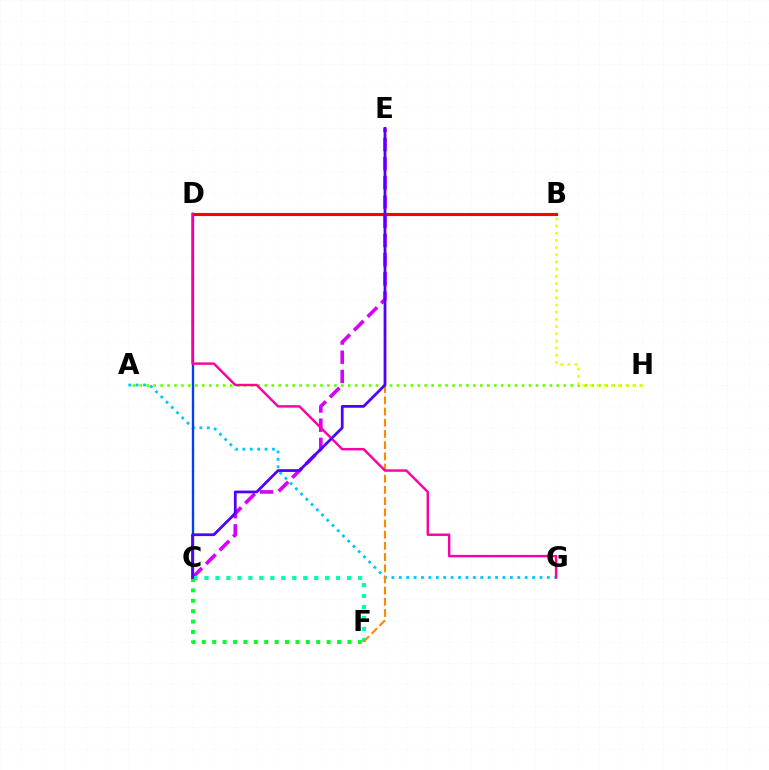{('A', 'H'): [{'color': '#66ff00', 'line_style': 'dotted', 'thickness': 1.89}], ('C', 'E'): [{'color': '#d600ff', 'line_style': 'dashed', 'thickness': 2.61}, {'color': '#4f00ff', 'line_style': 'solid', 'thickness': 1.99}], ('A', 'G'): [{'color': '#00c7ff', 'line_style': 'dotted', 'thickness': 2.01}], ('B', 'H'): [{'color': '#eeff00', 'line_style': 'dotted', 'thickness': 1.95}], ('C', 'F'): [{'color': '#00ffaf', 'line_style': 'dotted', 'thickness': 2.98}, {'color': '#00ff27', 'line_style': 'dotted', 'thickness': 2.83}], ('E', 'F'): [{'color': '#ff8800', 'line_style': 'dashed', 'thickness': 1.52}], ('B', 'D'): [{'color': '#ff0000', 'line_style': 'solid', 'thickness': 2.22}], ('C', 'D'): [{'color': '#003fff', 'line_style': 'solid', 'thickness': 1.69}], ('D', 'G'): [{'color': '#ff00a0', 'line_style': 'solid', 'thickness': 1.75}]}